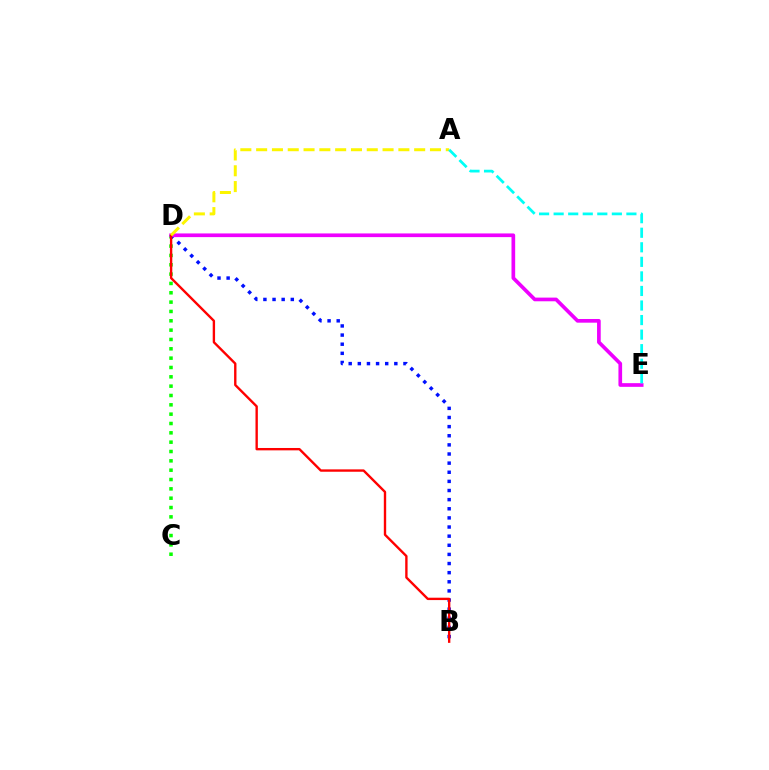{('C', 'D'): [{'color': '#08ff00', 'line_style': 'dotted', 'thickness': 2.54}], ('B', 'D'): [{'color': '#0010ff', 'line_style': 'dotted', 'thickness': 2.48}, {'color': '#ff0000', 'line_style': 'solid', 'thickness': 1.71}], ('D', 'E'): [{'color': '#ee00ff', 'line_style': 'solid', 'thickness': 2.65}], ('A', 'D'): [{'color': '#fcf500', 'line_style': 'dashed', 'thickness': 2.15}], ('A', 'E'): [{'color': '#00fff6', 'line_style': 'dashed', 'thickness': 1.98}]}